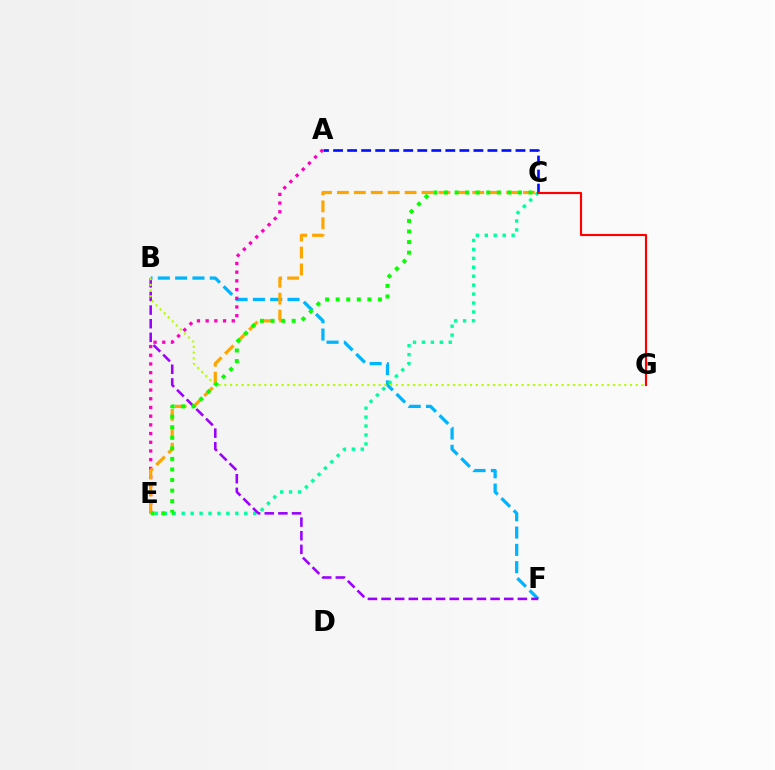{('B', 'F'): [{'color': '#00b5ff', 'line_style': 'dashed', 'thickness': 2.35}, {'color': '#9b00ff', 'line_style': 'dashed', 'thickness': 1.85}], ('A', 'C'): [{'color': '#0010ff', 'line_style': 'dashed', 'thickness': 1.91}], ('C', 'E'): [{'color': '#00ff9d', 'line_style': 'dotted', 'thickness': 2.43}, {'color': '#ffa500', 'line_style': 'dashed', 'thickness': 2.3}, {'color': '#08ff00', 'line_style': 'dotted', 'thickness': 2.87}], ('C', 'G'): [{'color': '#ff0000', 'line_style': 'solid', 'thickness': 1.55}], ('A', 'E'): [{'color': '#ff00bd', 'line_style': 'dotted', 'thickness': 2.36}], ('B', 'G'): [{'color': '#b3ff00', 'line_style': 'dotted', 'thickness': 1.55}]}